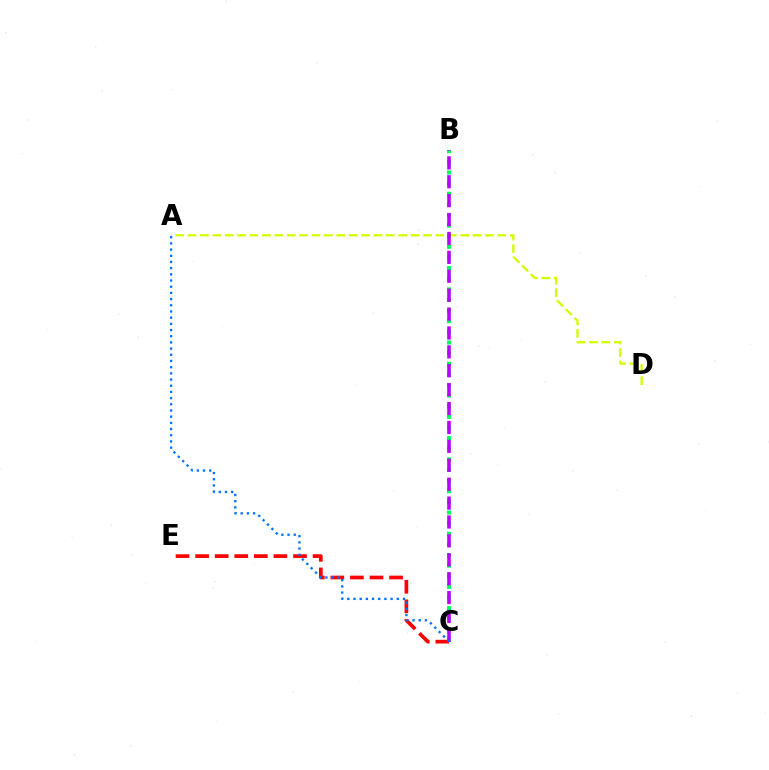{('A', 'D'): [{'color': '#d1ff00', 'line_style': 'dashed', 'thickness': 1.68}], ('C', 'E'): [{'color': '#ff0000', 'line_style': 'dashed', 'thickness': 2.66}], ('B', 'C'): [{'color': '#00ff5c', 'line_style': 'dotted', 'thickness': 2.89}, {'color': '#b900ff', 'line_style': 'dashed', 'thickness': 2.57}], ('A', 'C'): [{'color': '#0074ff', 'line_style': 'dotted', 'thickness': 1.68}]}